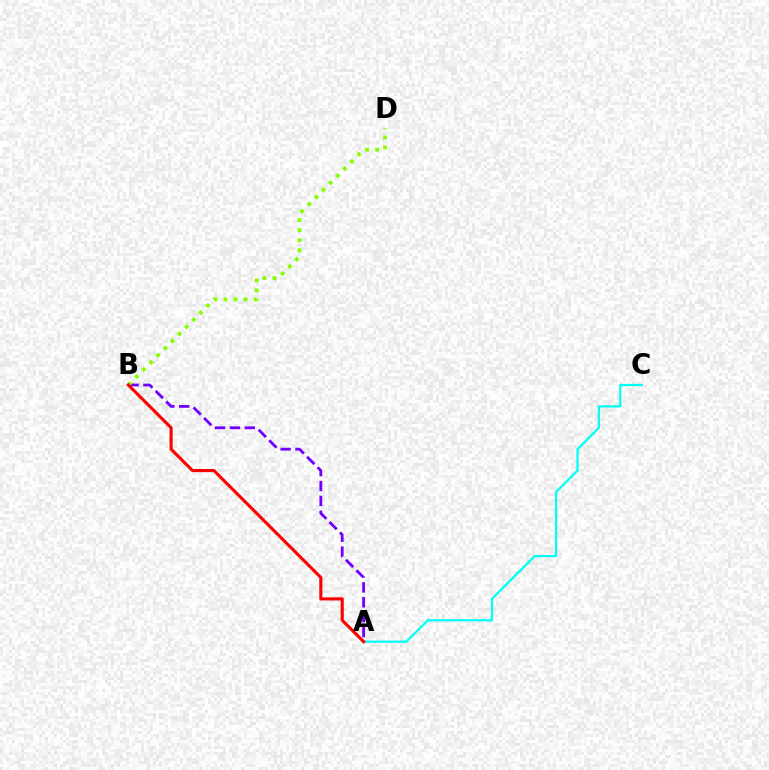{('A', 'C'): [{'color': '#00fff6', 'line_style': 'solid', 'thickness': 1.61}], ('A', 'B'): [{'color': '#7200ff', 'line_style': 'dashed', 'thickness': 2.02}, {'color': '#ff0000', 'line_style': 'solid', 'thickness': 2.24}], ('B', 'D'): [{'color': '#84ff00', 'line_style': 'dotted', 'thickness': 2.73}]}